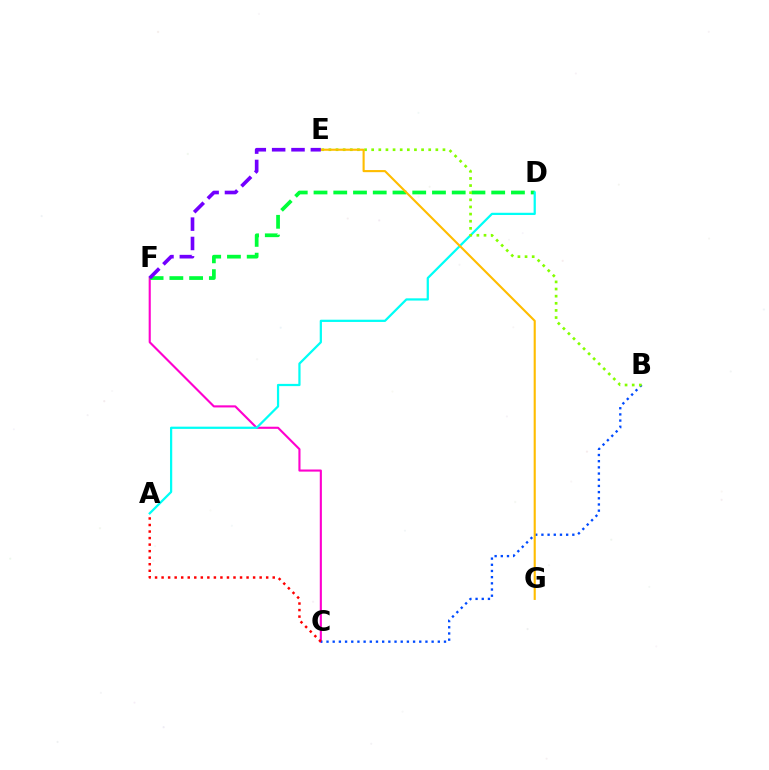{('C', 'F'): [{'color': '#ff00cf', 'line_style': 'solid', 'thickness': 1.52}], ('D', 'F'): [{'color': '#00ff39', 'line_style': 'dashed', 'thickness': 2.68}], ('A', 'D'): [{'color': '#00fff6', 'line_style': 'solid', 'thickness': 1.61}], ('B', 'C'): [{'color': '#004bff', 'line_style': 'dotted', 'thickness': 1.68}], ('B', 'E'): [{'color': '#84ff00', 'line_style': 'dotted', 'thickness': 1.94}], ('E', 'G'): [{'color': '#ffbd00', 'line_style': 'solid', 'thickness': 1.52}], ('A', 'C'): [{'color': '#ff0000', 'line_style': 'dotted', 'thickness': 1.78}], ('E', 'F'): [{'color': '#7200ff', 'line_style': 'dashed', 'thickness': 2.63}]}